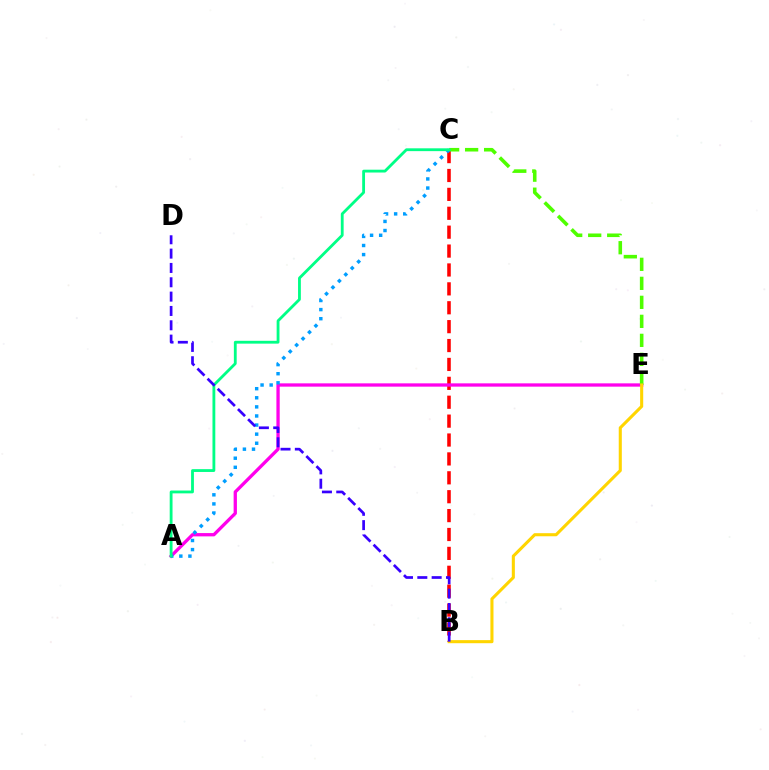{('B', 'C'): [{'color': '#ff0000', 'line_style': 'dashed', 'thickness': 2.57}], ('A', 'E'): [{'color': '#ff00ed', 'line_style': 'solid', 'thickness': 2.37}], ('C', 'E'): [{'color': '#4fff00', 'line_style': 'dashed', 'thickness': 2.58}], ('A', 'C'): [{'color': '#009eff', 'line_style': 'dotted', 'thickness': 2.47}, {'color': '#00ff86', 'line_style': 'solid', 'thickness': 2.03}], ('B', 'E'): [{'color': '#ffd500', 'line_style': 'solid', 'thickness': 2.22}], ('B', 'D'): [{'color': '#3700ff', 'line_style': 'dashed', 'thickness': 1.95}]}